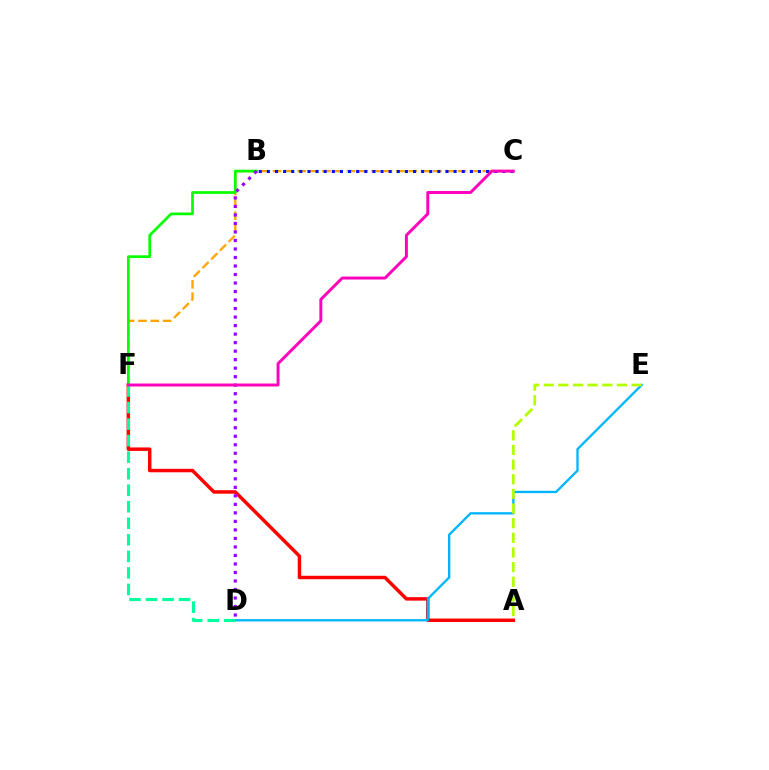{('C', 'F'): [{'color': '#ffa500', 'line_style': 'dashed', 'thickness': 1.68}, {'color': '#ff00bd', 'line_style': 'solid', 'thickness': 2.12}], ('A', 'F'): [{'color': '#ff0000', 'line_style': 'solid', 'thickness': 2.49}], ('B', 'F'): [{'color': '#08ff00', 'line_style': 'solid', 'thickness': 1.97}], ('D', 'E'): [{'color': '#00b5ff', 'line_style': 'solid', 'thickness': 1.67}], ('B', 'D'): [{'color': '#9b00ff', 'line_style': 'dotted', 'thickness': 2.31}], ('D', 'F'): [{'color': '#00ff9d', 'line_style': 'dashed', 'thickness': 2.25}], ('B', 'C'): [{'color': '#0010ff', 'line_style': 'dotted', 'thickness': 2.21}], ('A', 'E'): [{'color': '#b3ff00', 'line_style': 'dashed', 'thickness': 1.99}]}